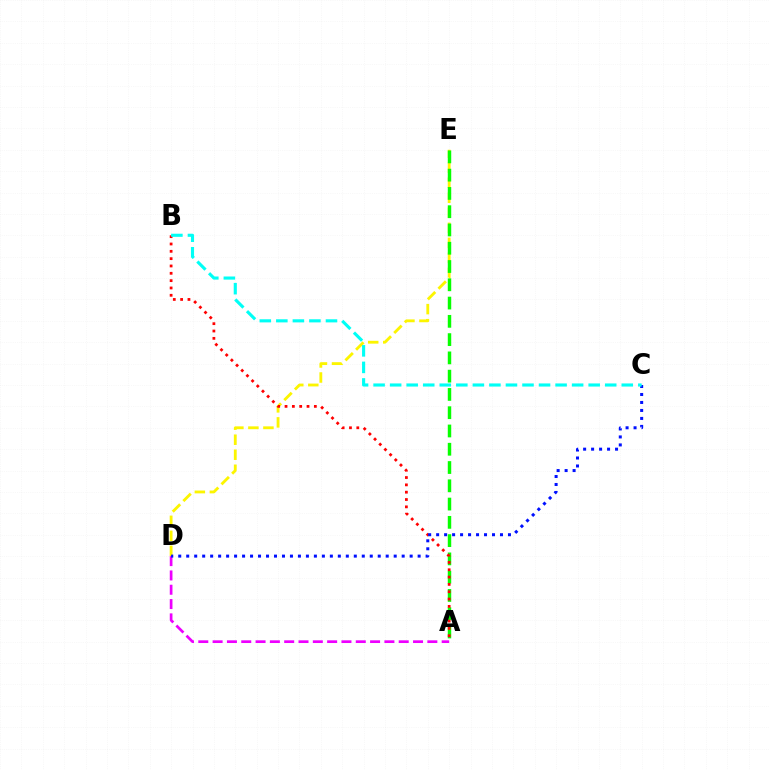{('D', 'E'): [{'color': '#fcf500', 'line_style': 'dashed', 'thickness': 2.04}], ('A', 'E'): [{'color': '#08ff00', 'line_style': 'dashed', 'thickness': 2.48}], ('A', 'D'): [{'color': '#ee00ff', 'line_style': 'dashed', 'thickness': 1.94}], ('A', 'B'): [{'color': '#ff0000', 'line_style': 'dotted', 'thickness': 1.99}], ('C', 'D'): [{'color': '#0010ff', 'line_style': 'dotted', 'thickness': 2.17}], ('B', 'C'): [{'color': '#00fff6', 'line_style': 'dashed', 'thickness': 2.25}]}